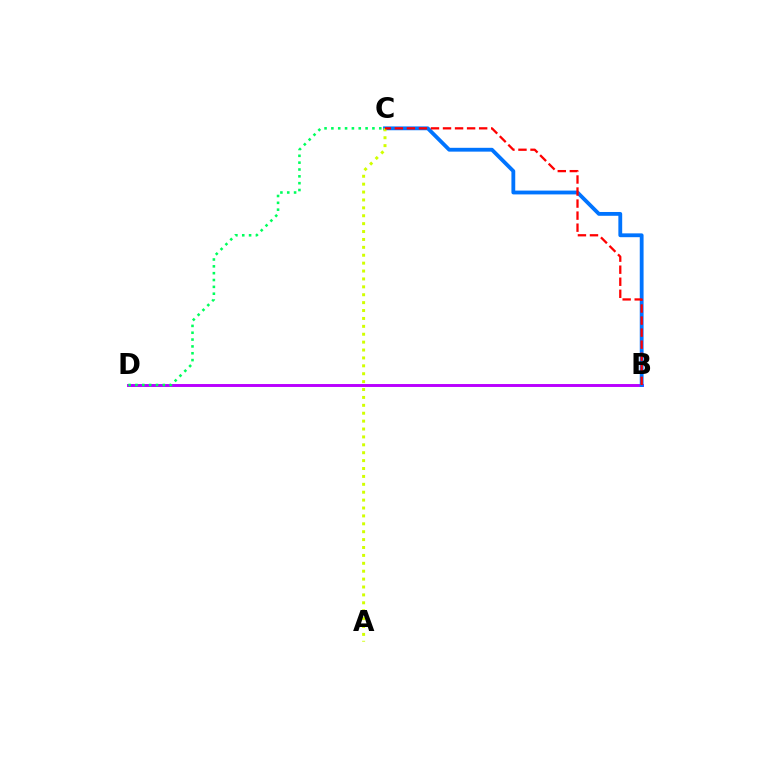{('B', 'D'): [{'color': '#b900ff', 'line_style': 'solid', 'thickness': 2.11}], ('C', 'D'): [{'color': '#00ff5c', 'line_style': 'dotted', 'thickness': 1.86}], ('B', 'C'): [{'color': '#0074ff', 'line_style': 'solid', 'thickness': 2.75}, {'color': '#ff0000', 'line_style': 'dashed', 'thickness': 1.64}], ('A', 'C'): [{'color': '#d1ff00', 'line_style': 'dotted', 'thickness': 2.15}]}